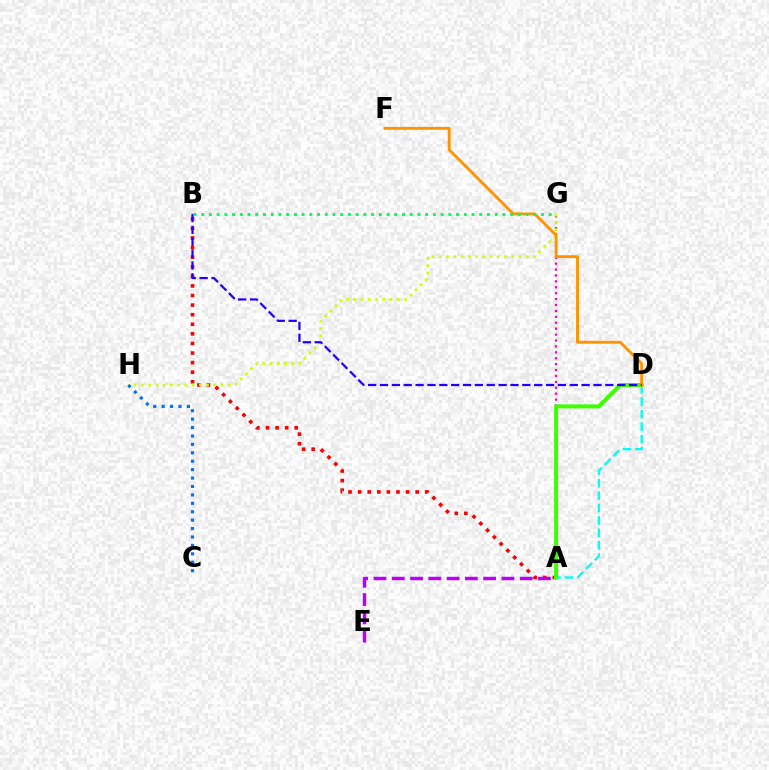{('A', 'G'): [{'color': '#ff00ac', 'line_style': 'dotted', 'thickness': 1.61}], ('A', 'B'): [{'color': '#ff0000', 'line_style': 'dotted', 'thickness': 2.6}], ('A', 'E'): [{'color': '#b900ff', 'line_style': 'dashed', 'thickness': 2.48}], ('A', 'D'): [{'color': '#00fff6', 'line_style': 'dashed', 'thickness': 1.69}, {'color': '#3dff00', 'line_style': 'solid', 'thickness': 2.88}], ('G', 'H'): [{'color': '#d1ff00', 'line_style': 'dotted', 'thickness': 1.97}], ('C', 'H'): [{'color': '#0074ff', 'line_style': 'dotted', 'thickness': 2.29}], ('D', 'F'): [{'color': '#ff9400', 'line_style': 'solid', 'thickness': 2.08}], ('B', 'D'): [{'color': '#2500ff', 'line_style': 'dashed', 'thickness': 1.61}], ('B', 'G'): [{'color': '#00ff5c', 'line_style': 'dotted', 'thickness': 2.1}]}